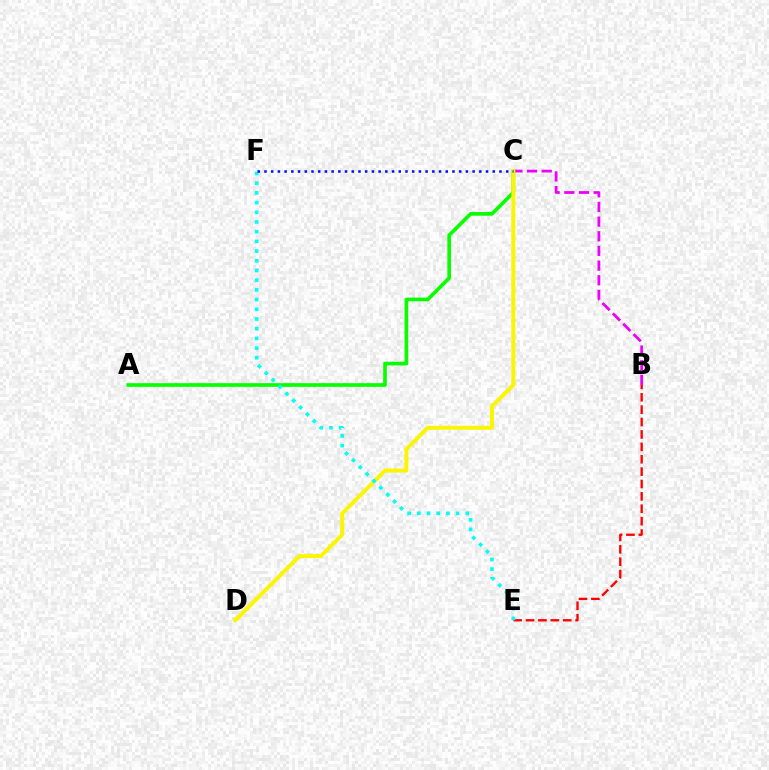{('B', 'E'): [{'color': '#ff0000', 'line_style': 'dashed', 'thickness': 1.68}], ('B', 'C'): [{'color': '#ee00ff', 'line_style': 'dashed', 'thickness': 1.99}], ('A', 'C'): [{'color': '#08ff00', 'line_style': 'solid', 'thickness': 2.64}], ('C', 'D'): [{'color': '#fcf500', 'line_style': 'solid', 'thickness': 2.83}], ('E', 'F'): [{'color': '#00fff6', 'line_style': 'dotted', 'thickness': 2.64}], ('C', 'F'): [{'color': '#0010ff', 'line_style': 'dotted', 'thickness': 1.82}]}